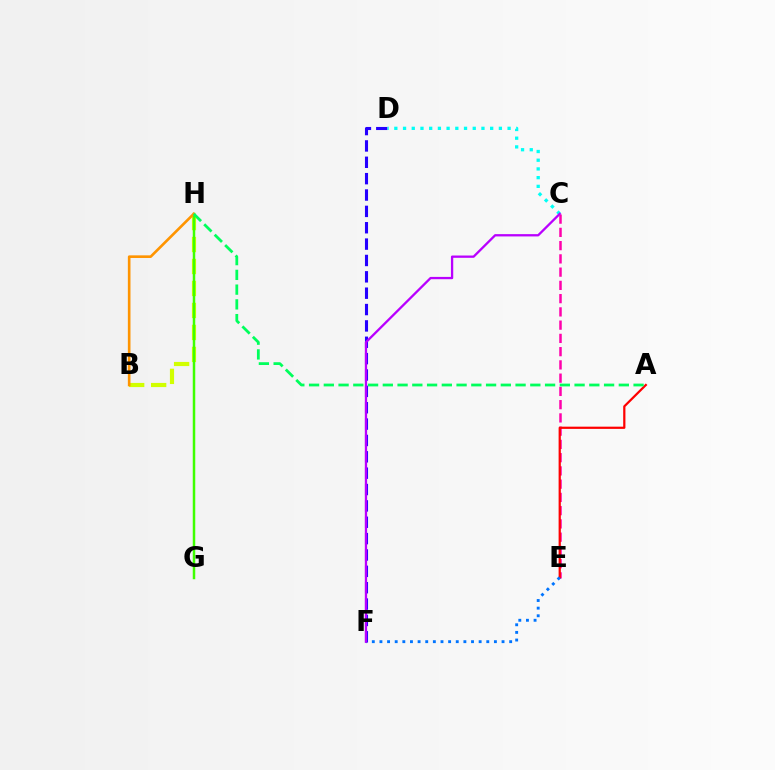{('B', 'H'): [{'color': '#d1ff00', 'line_style': 'dashed', 'thickness': 2.99}, {'color': '#ff9400', 'line_style': 'solid', 'thickness': 1.89}], ('G', 'H'): [{'color': '#3dff00', 'line_style': 'solid', 'thickness': 1.79}], ('D', 'F'): [{'color': '#2500ff', 'line_style': 'dashed', 'thickness': 2.22}], ('C', 'E'): [{'color': '#ff00ac', 'line_style': 'dashed', 'thickness': 1.8}], ('A', 'E'): [{'color': '#ff0000', 'line_style': 'solid', 'thickness': 1.6}], ('A', 'H'): [{'color': '#00ff5c', 'line_style': 'dashed', 'thickness': 2.0}], ('E', 'F'): [{'color': '#0074ff', 'line_style': 'dotted', 'thickness': 2.07}], ('C', 'D'): [{'color': '#00fff6', 'line_style': 'dotted', 'thickness': 2.37}], ('C', 'F'): [{'color': '#b900ff', 'line_style': 'solid', 'thickness': 1.65}]}